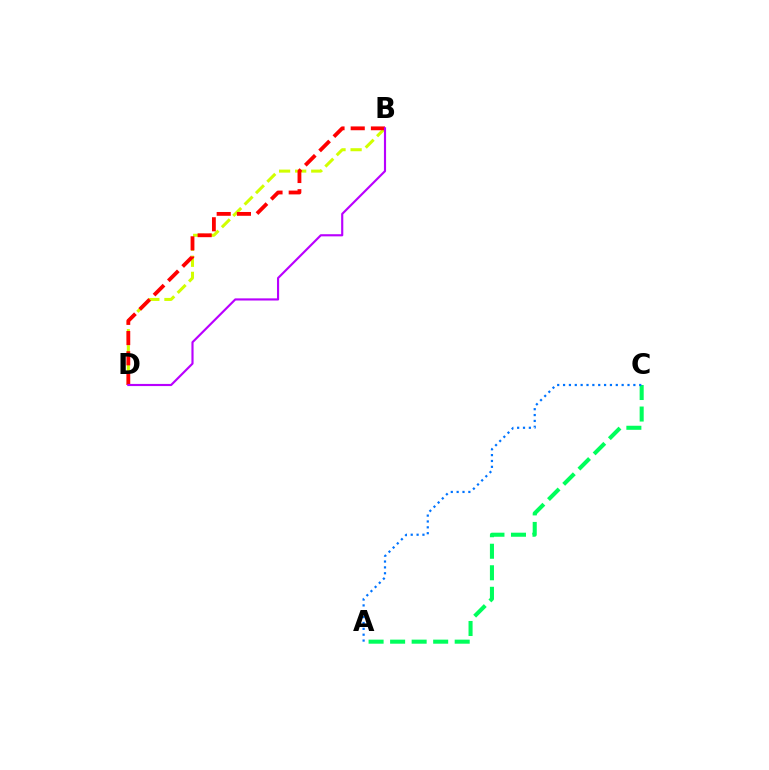{('B', 'D'): [{'color': '#d1ff00', 'line_style': 'dashed', 'thickness': 2.18}, {'color': '#ff0000', 'line_style': 'dashed', 'thickness': 2.75}, {'color': '#b900ff', 'line_style': 'solid', 'thickness': 1.54}], ('A', 'C'): [{'color': '#00ff5c', 'line_style': 'dashed', 'thickness': 2.92}, {'color': '#0074ff', 'line_style': 'dotted', 'thickness': 1.59}]}